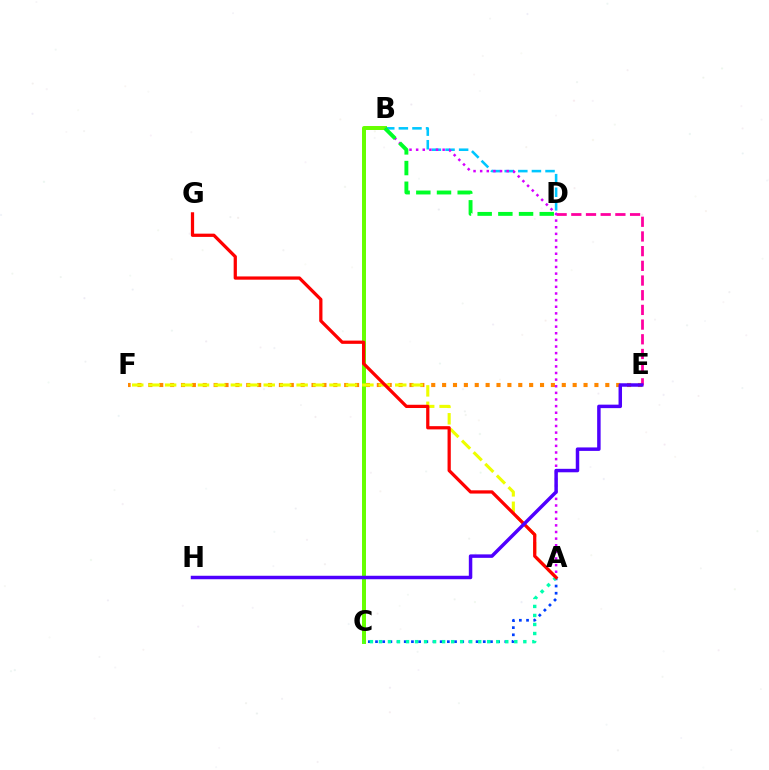{('A', 'C'): [{'color': '#003fff', 'line_style': 'dotted', 'thickness': 1.95}, {'color': '#00ffaf', 'line_style': 'dotted', 'thickness': 2.45}], ('E', 'F'): [{'color': '#ff8800', 'line_style': 'dotted', 'thickness': 2.96}], ('B', 'D'): [{'color': '#00c7ff', 'line_style': 'dashed', 'thickness': 1.85}, {'color': '#00ff27', 'line_style': 'dashed', 'thickness': 2.81}], ('D', 'E'): [{'color': '#ff00a0', 'line_style': 'dashed', 'thickness': 2.0}], ('B', 'C'): [{'color': '#66ff00', 'line_style': 'solid', 'thickness': 2.86}], ('A', 'B'): [{'color': '#d600ff', 'line_style': 'dotted', 'thickness': 1.8}], ('A', 'F'): [{'color': '#eeff00', 'line_style': 'dashed', 'thickness': 2.23}], ('A', 'G'): [{'color': '#ff0000', 'line_style': 'solid', 'thickness': 2.34}], ('E', 'H'): [{'color': '#4f00ff', 'line_style': 'solid', 'thickness': 2.5}]}